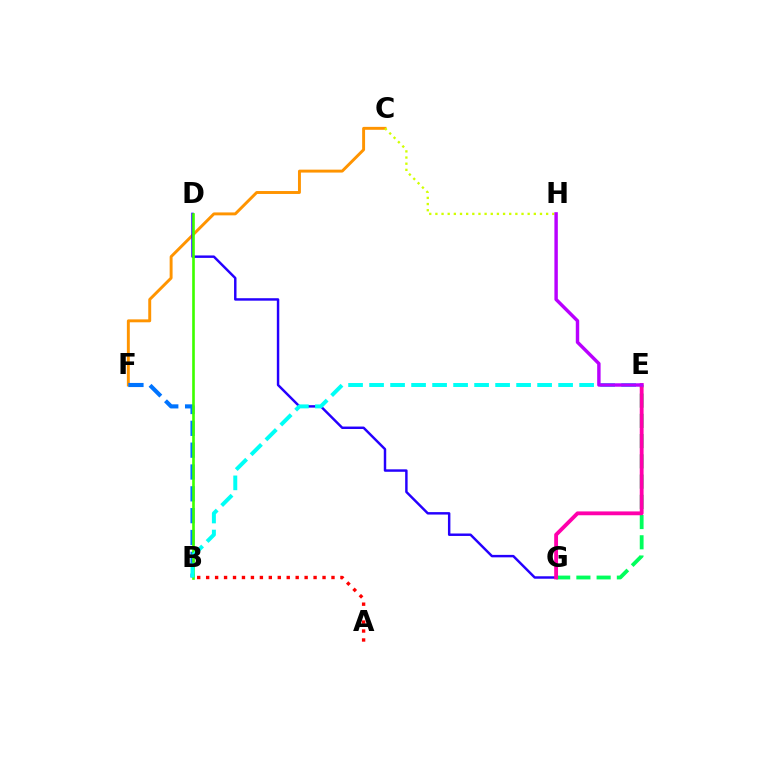{('E', 'G'): [{'color': '#00ff5c', 'line_style': 'dashed', 'thickness': 2.75}, {'color': '#ff00ac', 'line_style': 'solid', 'thickness': 2.76}], ('C', 'F'): [{'color': '#ff9400', 'line_style': 'solid', 'thickness': 2.11}], ('D', 'G'): [{'color': '#2500ff', 'line_style': 'solid', 'thickness': 1.76}], ('B', 'F'): [{'color': '#0074ff', 'line_style': 'dashed', 'thickness': 2.97}], ('B', 'D'): [{'color': '#3dff00', 'line_style': 'solid', 'thickness': 1.9}], ('A', 'B'): [{'color': '#ff0000', 'line_style': 'dotted', 'thickness': 2.43}], ('C', 'H'): [{'color': '#d1ff00', 'line_style': 'dotted', 'thickness': 1.67}], ('B', 'E'): [{'color': '#00fff6', 'line_style': 'dashed', 'thickness': 2.85}], ('E', 'H'): [{'color': '#b900ff', 'line_style': 'solid', 'thickness': 2.47}]}